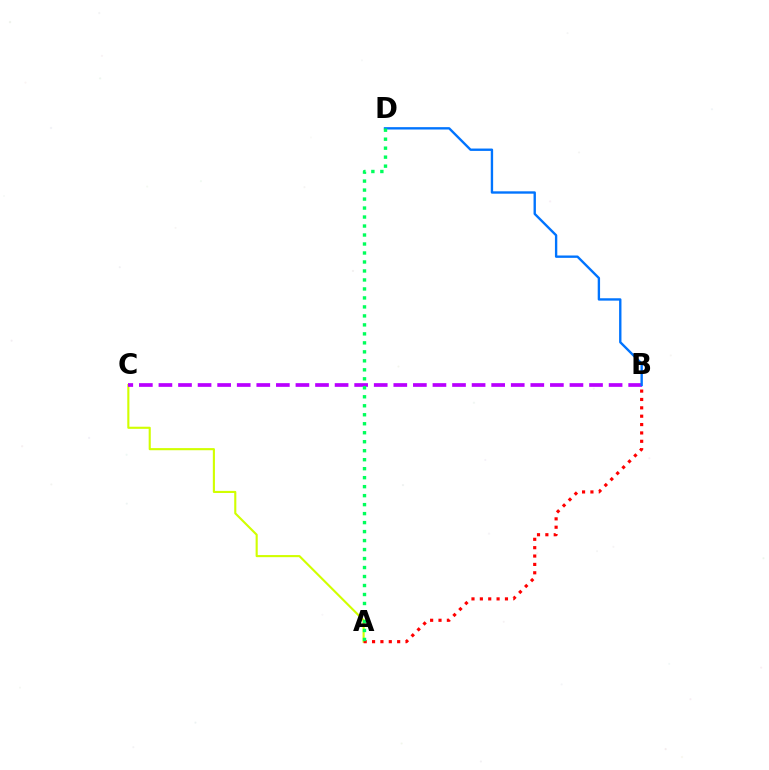{('A', 'C'): [{'color': '#d1ff00', 'line_style': 'solid', 'thickness': 1.53}], ('A', 'B'): [{'color': '#ff0000', 'line_style': 'dotted', 'thickness': 2.27}], ('B', 'C'): [{'color': '#b900ff', 'line_style': 'dashed', 'thickness': 2.66}], ('B', 'D'): [{'color': '#0074ff', 'line_style': 'solid', 'thickness': 1.7}], ('A', 'D'): [{'color': '#00ff5c', 'line_style': 'dotted', 'thickness': 2.44}]}